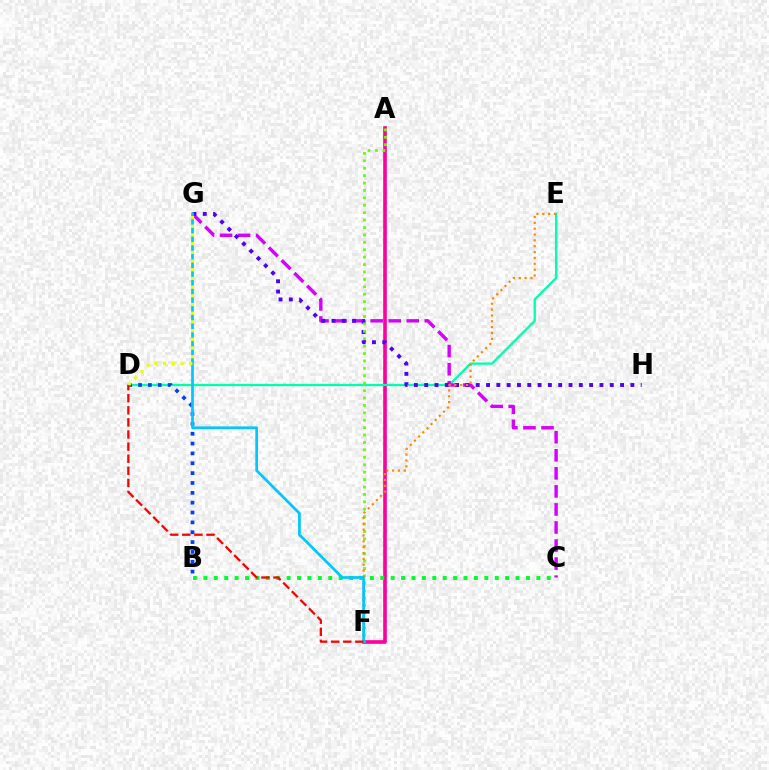{('A', 'F'): [{'color': '#ff00a0', 'line_style': 'solid', 'thickness': 2.61}, {'color': '#66ff00', 'line_style': 'dotted', 'thickness': 2.01}], ('B', 'C'): [{'color': '#00ff27', 'line_style': 'dotted', 'thickness': 2.83}], ('D', 'E'): [{'color': '#00ffaf', 'line_style': 'solid', 'thickness': 1.66}], ('C', 'G'): [{'color': '#d600ff', 'line_style': 'dashed', 'thickness': 2.45}], ('G', 'H'): [{'color': '#4f00ff', 'line_style': 'dotted', 'thickness': 2.8}], ('E', 'F'): [{'color': '#ff8800', 'line_style': 'dotted', 'thickness': 1.59}], ('B', 'D'): [{'color': '#003fff', 'line_style': 'dotted', 'thickness': 2.68}], ('F', 'G'): [{'color': '#00c7ff', 'line_style': 'solid', 'thickness': 1.97}], ('D', 'G'): [{'color': '#eeff00', 'line_style': 'dotted', 'thickness': 2.36}], ('D', 'F'): [{'color': '#ff0000', 'line_style': 'dashed', 'thickness': 1.64}]}